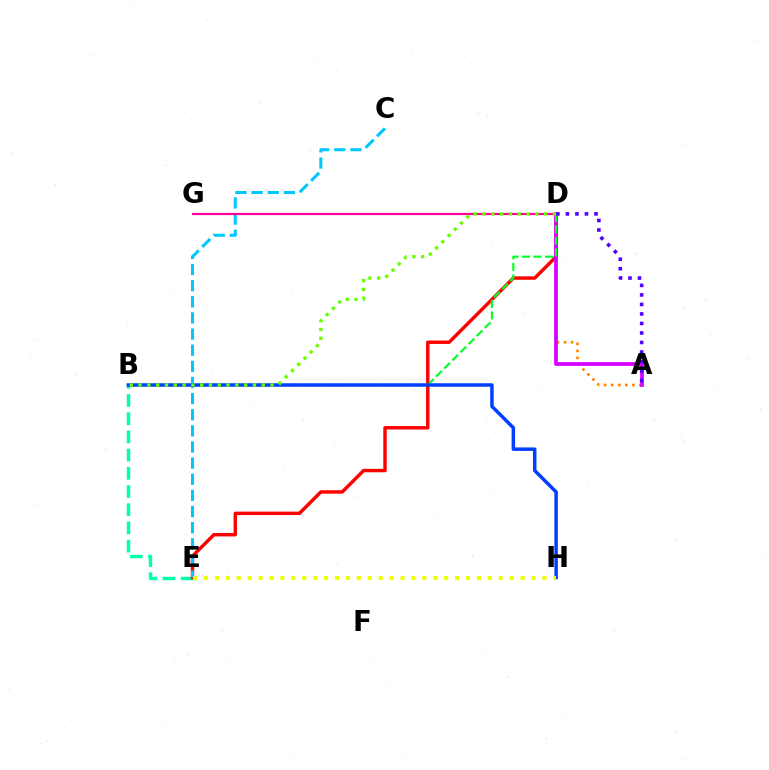{('B', 'E'): [{'color': '#00ffaf', 'line_style': 'dashed', 'thickness': 2.47}], ('D', 'E'): [{'color': '#ff0000', 'line_style': 'solid', 'thickness': 2.47}], ('C', 'E'): [{'color': '#00c7ff', 'line_style': 'dashed', 'thickness': 2.19}], ('D', 'G'): [{'color': '#ff00a0', 'line_style': 'solid', 'thickness': 1.58}], ('A', 'D'): [{'color': '#ff8800', 'line_style': 'dotted', 'thickness': 1.91}, {'color': '#d600ff', 'line_style': 'solid', 'thickness': 2.68}, {'color': '#4f00ff', 'line_style': 'dotted', 'thickness': 2.59}], ('B', 'D'): [{'color': '#00ff27', 'line_style': 'dashed', 'thickness': 1.56}, {'color': '#66ff00', 'line_style': 'dotted', 'thickness': 2.39}], ('B', 'H'): [{'color': '#003fff', 'line_style': 'solid', 'thickness': 2.51}], ('E', 'H'): [{'color': '#eeff00', 'line_style': 'dotted', 'thickness': 2.97}]}